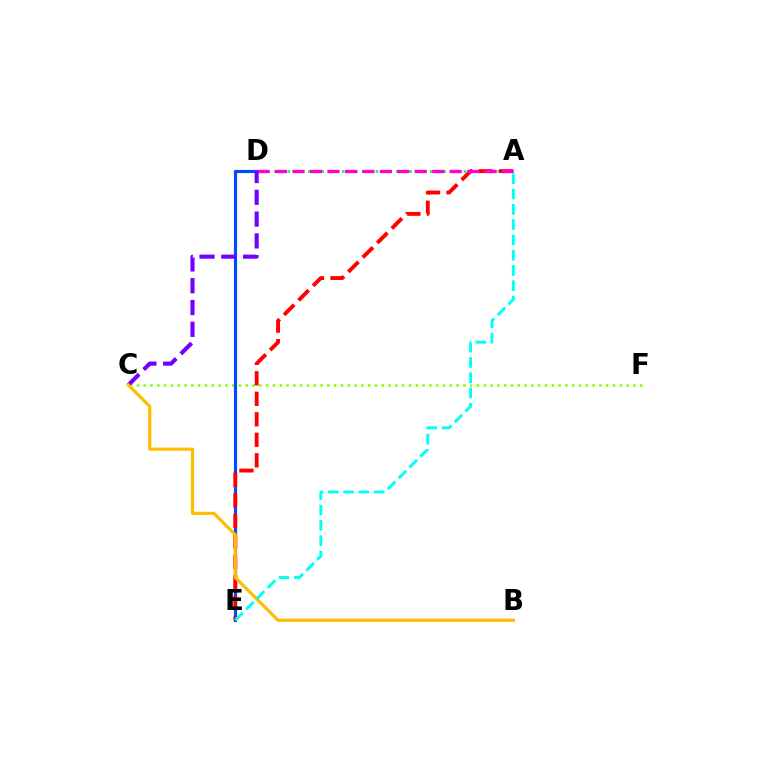{('A', 'D'): [{'color': '#00ff39', 'line_style': 'dotted', 'thickness': 1.84}, {'color': '#ff00cf', 'line_style': 'dashed', 'thickness': 2.37}], ('C', 'F'): [{'color': '#84ff00', 'line_style': 'dotted', 'thickness': 1.85}], ('D', 'E'): [{'color': '#004bff', 'line_style': 'solid', 'thickness': 2.27}], ('A', 'E'): [{'color': '#ff0000', 'line_style': 'dashed', 'thickness': 2.78}, {'color': '#00fff6', 'line_style': 'dashed', 'thickness': 2.08}], ('C', 'D'): [{'color': '#7200ff', 'line_style': 'dashed', 'thickness': 2.96}], ('B', 'C'): [{'color': '#ffbd00', 'line_style': 'solid', 'thickness': 2.3}]}